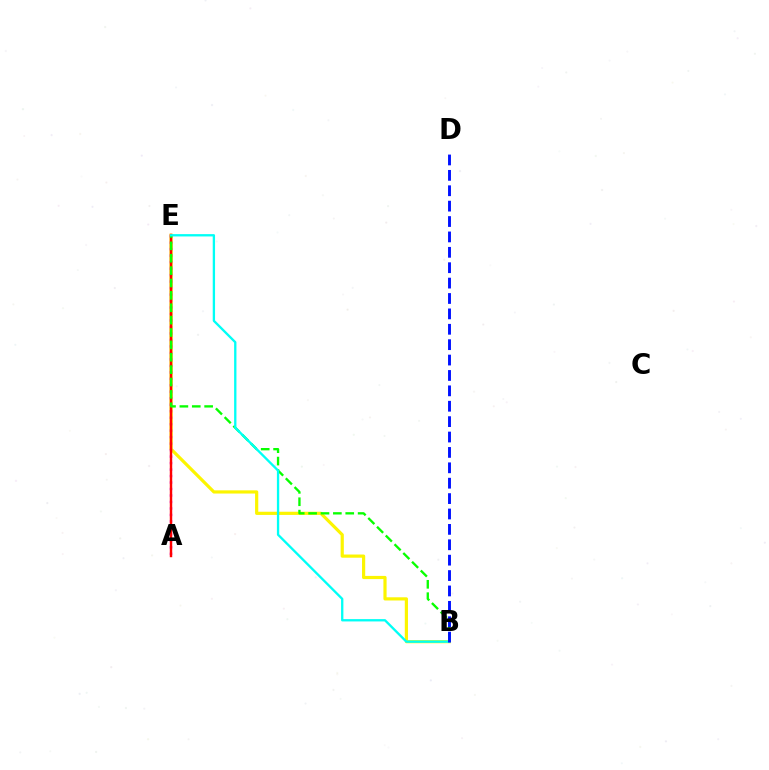{('B', 'E'): [{'color': '#fcf500', 'line_style': 'solid', 'thickness': 2.29}, {'color': '#08ff00', 'line_style': 'dashed', 'thickness': 1.68}, {'color': '#00fff6', 'line_style': 'solid', 'thickness': 1.67}], ('A', 'E'): [{'color': '#ee00ff', 'line_style': 'dotted', 'thickness': 1.76}, {'color': '#ff0000', 'line_style': 'solid', 'thickness': 1.75}], ('B', 'D'): [{'color': '#0010ff', 'line_style': 'dashed', 'thickness': 2.09}]}